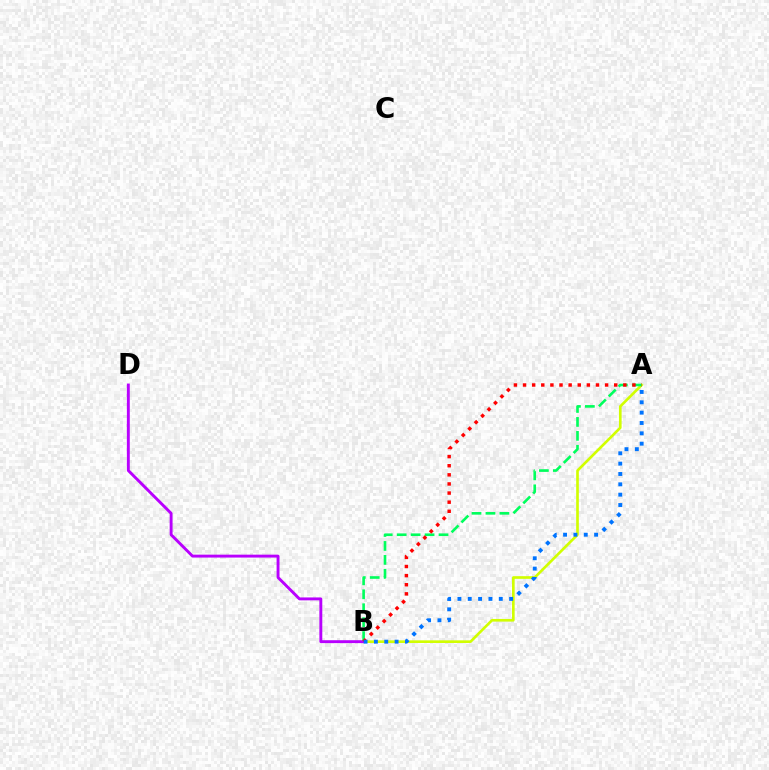{('A', 'B'): [{'color': '#d1ff00', 'line_style': 'solid', 'thickness': 1.91}, {'color': '#00ff5c', 'line_style': 'dashed', 'thickness': 1.89}, {'color': '#ff0000', 'line_style': 'dotted', 'thickness': 2.48}, {'color': '#0074ff', 'line_style': 'dotted', 'thickness': 2.81}], ('B', 'D'): [{'color': '#b900ff', 'line_style': 'solid', 'thickness': 2.09}]}